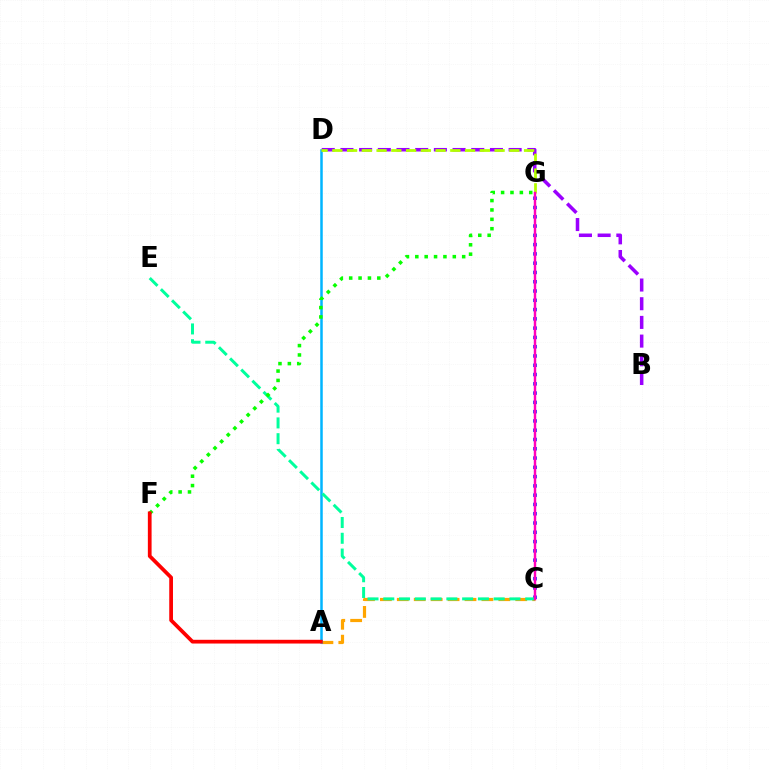{('A', 'C'): [{'color': '#ffa500', 'line_style': 'dashed', 'thickness': 2.3}], ('C', 'G'): [{'color': '#0010ff', 'line_style': 'dotted', 'thickness': 2.52}, {'color': '#ff00bd', 'line_style': 'solid', 'thickness': 1.75}], ('A', 'D'): [{'color': '#00b5ff', 'line_style': 'solid', 'thickness': 1.81}], ('B', 'D'): [{'color': '#9b00ff', 'line_style': 'dashed', 'thickness': 2.54}], ('C', 'E'): [{'color': '#00ff9d', 'line_style': 'dashed', 'thickness': 2.14}], ('D', 'G'): [{'color': '#b3ff00', 'line_style': 'dashed', 'thickness': 2.0}], ('F', 'G'): [{'color': '#08ff00', 'line_style': 'dotted', 'thickness': 2.55}], ('A', 'F'): [{'color': '#ff0000', 'line_style': 'solid', 'thickness': 2.69}]}